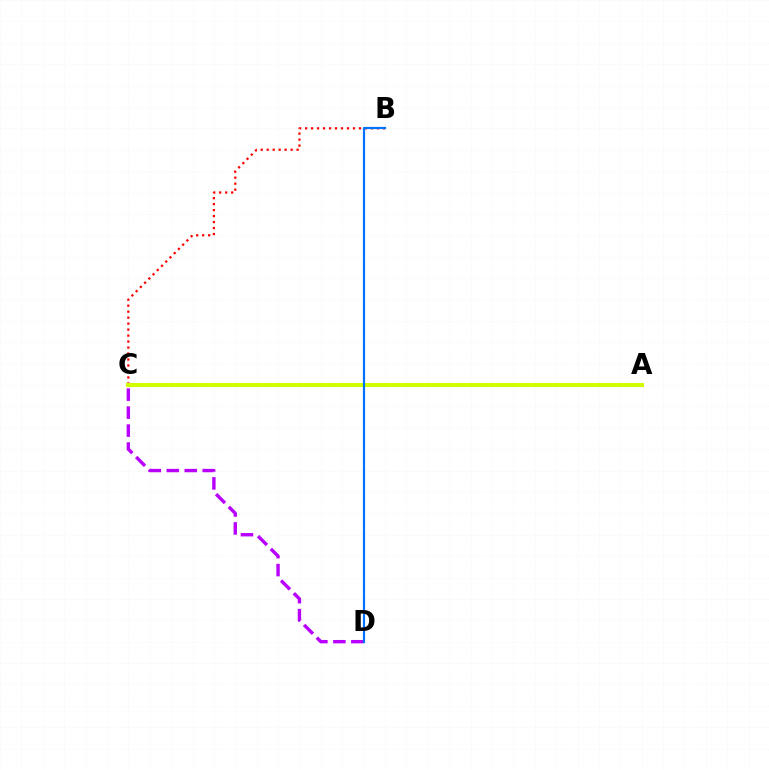{('A', 'C'): [{'color': '#00ff5c', 'line_style': 'solid', 'thickness': 1.62}, {'color': '#d1ff00', 'line_style': 'solid', 'thickness': 2.94}], ('B', 'C'): [{'color': '#ff0000', 'line_style': 'dotted', 'thickness': 1.62}], ('C', 'D'): [{'color': '#b900ff', 'line_style': 'dashed', 'thickness': 2.44}], ('B', 'D'): [{'color': '#0074ff', 'line_style': 'solid', 'thickness': 1.57}]}